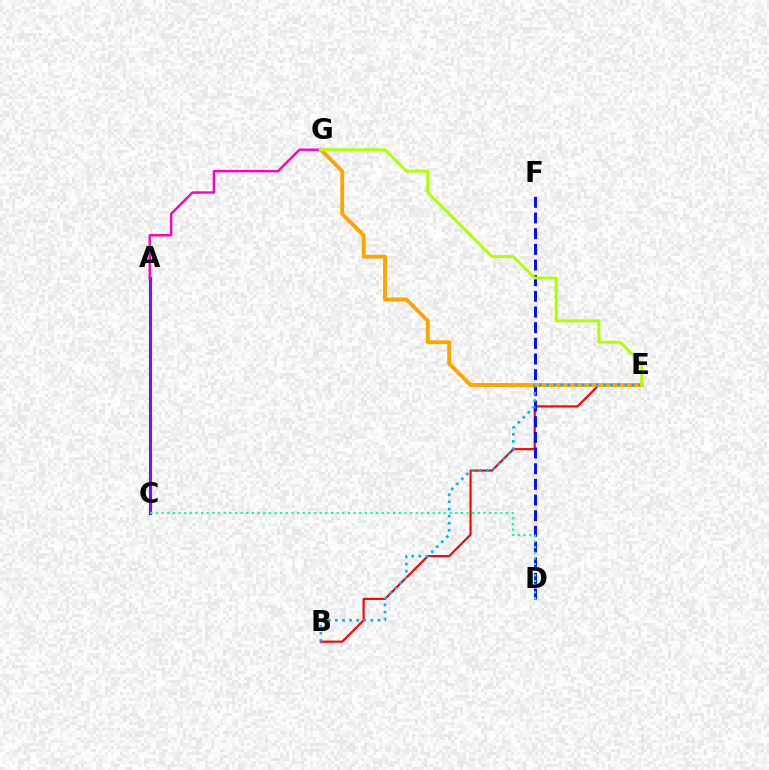{('B', 'E'): [{'color': '#ff0000', 'line_style': 'solid', 'thickness': 1.55}, {'color': '#00b5ff', 'line_style': 'dotted', 'thickness': 1.93}], ('D', 'F'): [{'color': '#0010ff', 'line_style': 'dashed', 'thickness': 2.13}], ('A', 'C'): [{'color': '#08ff00', 'line_style': 'solid', 'thickness': 2.35}, {'color': '#9b00ff', 'line_style': 'solid', 'thickness': 2.17}], ('A', 'G'): [{'color': '#ff00bd', 'line_style': 'solid', 'thickness': 1.74}], ('E', 'G'): [{'color': '#ffa500', 'line_style': 'solid', 'thickness': 2.79}, {'color': '#b3ff00', 'line_style': 'solid', 'thickness': 2.09}], ('C', 'D'): [{'color': '#00ff9d', 'line_style': 'dotted', 'thickness': 1.53}]}